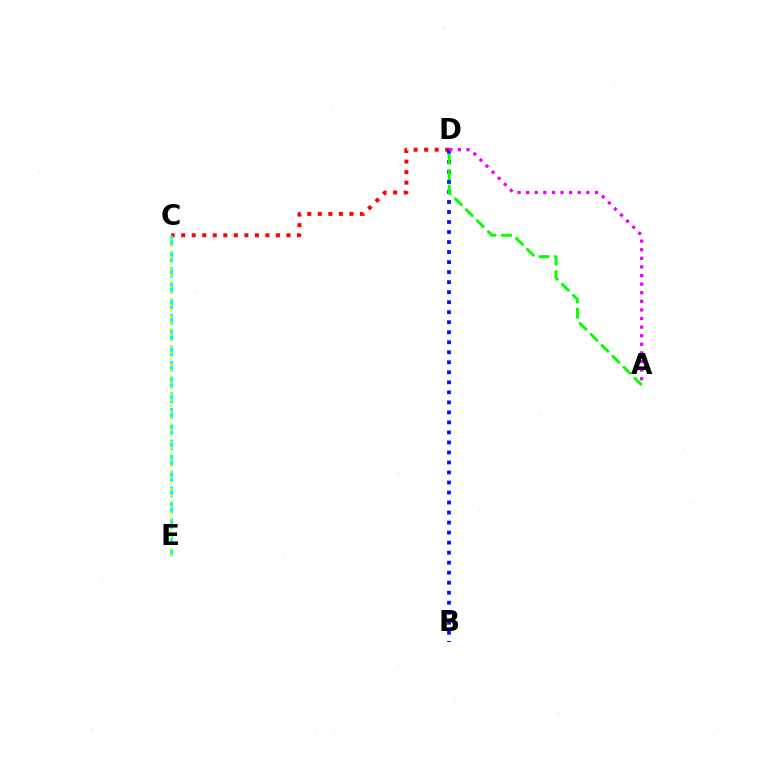{('C', 'D'): [{'color': '#ff0000', 'line_style': 'dotted', 'thickness': 2.86}], ('B', 'D'): [{'color': '#0010ff', 'line_style': 'dotted', 'thickness': 2.72}], ('A', 'D'): [{'color': '#08ff00', 'line_style': 'dashed', 'thickness': 2.1}, {'color': '#ee00ff', 'line_style': 'dotted', 'thickness': 2.34}], ('C', 'E'): [{'color': '#00fff6', 'line_style': 'dashed', 'thickness': 2.13}, {'color': '#fcf500', 'line_style': 'dotted', 'thickness': 1.62}]}